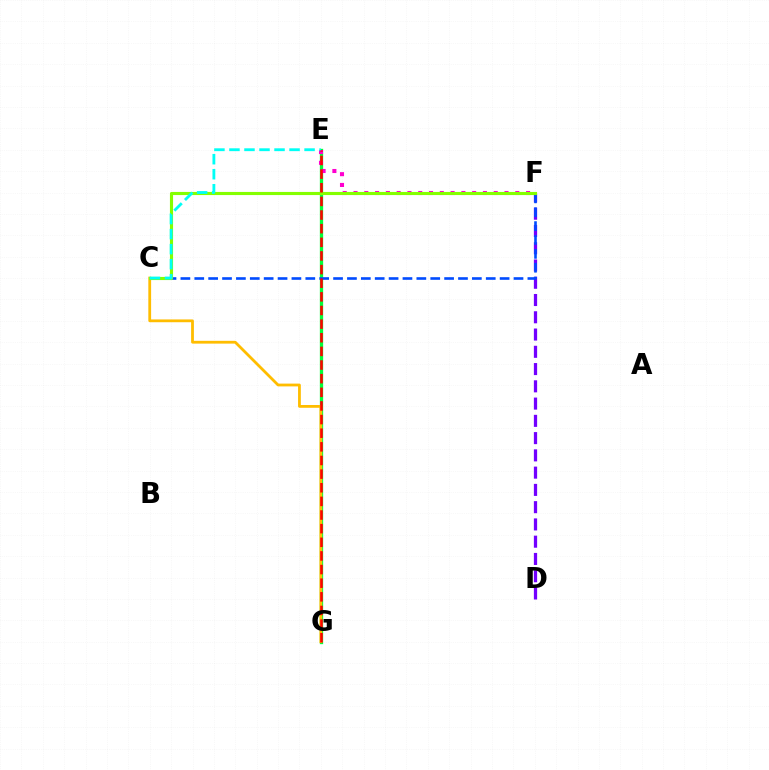{('E', 'G'): [{'color': '#00ff39', 'line_style': 'solid', 'thickness': 2.37}, {'color': '#ff0000', 'line_style': 'dashed', 'thickness': 1.85}], ('C', 'G'): [{'color': '#ffbd00', 'line_style': 'solid', 'thickness': 2.01}], ('D', 'F'): [{'color': '#7200ff', 'line_style': 'dashed', 'thickness': 2.35}], ('C', 'F'): [{'color': '#004bff', 'line_style': 'dashed', 'thickness': 1.89}, {'color': '#84ff00', 'line_style': 'solid', 'thickness': 2.25}], ('E', 'F'): [{'color': '#ff00cf', 'line_style': 'dotted', 'thickness': 2.93}], ('C', 'E'): [{'color': '#00fff6', 'line_style': 'dashed', 'thickness': 2.04}]}